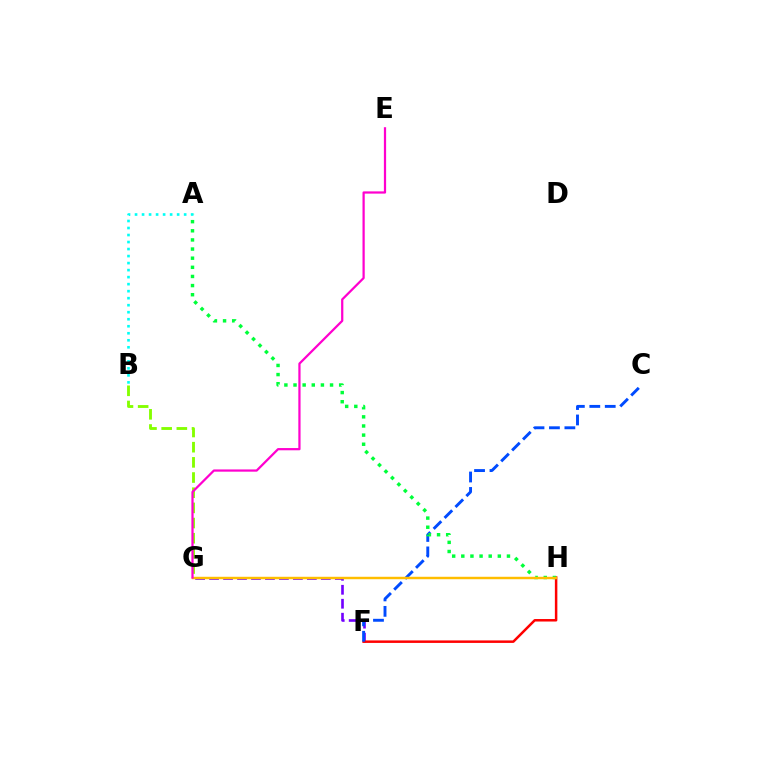{('F', 'G'): [{'color': '#7200ff', 'line_style': 'dashed', 'thickness': 1.9}], ('F', 'H'): [{'color': '#ff0000', 'line_style': 'solid', 'thickness': 1.8}], ('C', 'F'): [{'color': '#004bff', 'line_style': 'dashed', 'thickness': 2.1}], ('A', 'H'): [{'color': '#00ff39', 'line_style': 'dotted', 'thickness': 2.48}], ('B', 'G'): [{'color': '#84ff00', 'line_style': 'dashed', 'thickness': 2.06}], ('A', 'B'): [{'color': '#00fff6', 'line_style': 'dotted', 'thickness': 1.91}], ('G', 'H'): [{'color': '#ffbd00', 'line_style': 'solid', 'thickness': 1.76}], ('E', 'G'): [{'color': '#ff00cf', 'line_style': 'solid', 'thickness': 1.61}]}